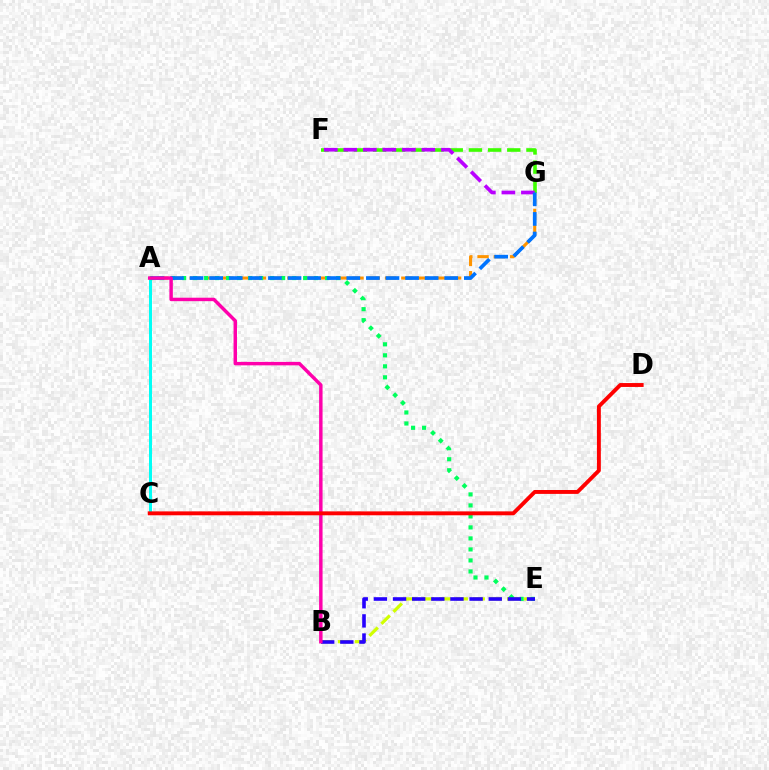{('B', 'E'): [{'color': '#d1ff00', 'line_style': 'dashed', 'thickness': 2.31}, {'color': '#2500ff', 'line_style': 'dashed', 'thickness': 2.6}], ('A', 'G'): [{'color': '#ff9400', 'line_style': 'dashed', 'thickness': 2.21}, {'color': '#0074ff', 'line_style': 'dashed', 'thickness': 2.66}], ('F', 'G'): [{'color': '#3dff00', 'line_style': 'dashed', 'thickness': 2.6}, {'color': '#b900ff', 'line_style': 'dashed', 'thickness': 2.65}], ('A', 'C'): [{'color': '#00fff6', 'line_style': 'solid', 'thickness': 2.16}], ('A', 'E'): [{'color': '#00ff5c', 'line_style': 'dotted', 'thickness': 2.99}], ('A', 'B'): [{'color': '#ff00ac', 'line_style': 'solid', 'thickness': 2.48}], ('C', 'D'): [{'color': '#ff0000', 'line_style': 'solid', 'thickness': 2.81}]}